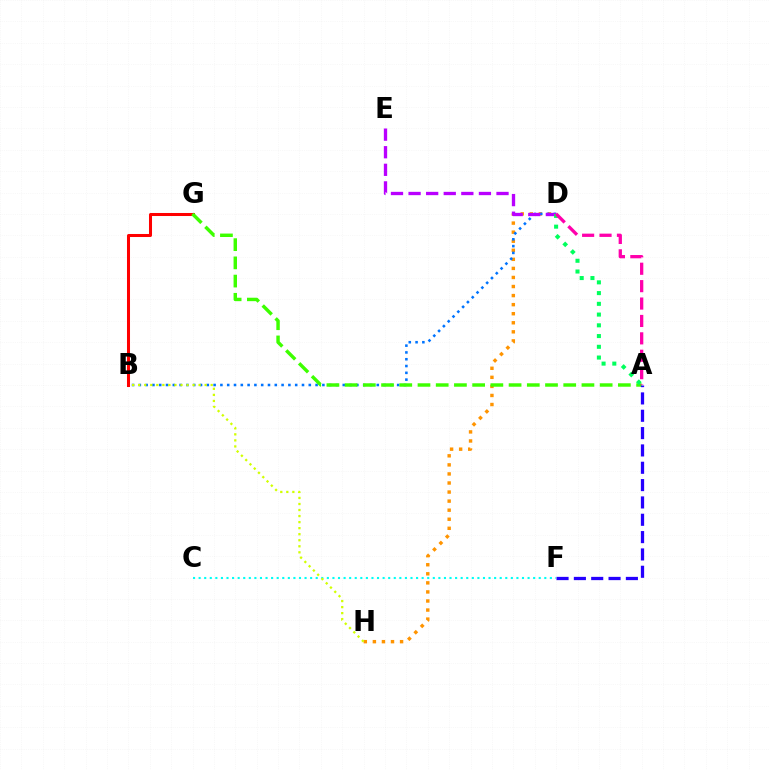{('C', 'F'): [{'color': '#00fff6', 'line_style': 'dotted', 'thickness': 1.51}], ('D', 'H'): [{'color': '#ff9400', 'line_style': 'dotted', 'thickness': 2.46}], ('B', 'D'): [{'color': '#0074ff', 'line_style': 'dotted', 'thickness': 1.85}], ('B', 'G'): [{'color': '#ff0000', 'line_style': 'solid', 'thickness': 2.18}], ('A', 'G'): [{'color': '#3dff00', 'line_style': 'dashed', 'thickness': 2.47}], ('B', 'H'): [{'color': '#d1ff00', 'line_style': 'dotted', 'thickness': 1.64}], ('D', 'E'): [{'color': '#b900ff', 'line_style': 'dashed', 'thickness': 2.39}], ('A', 'D'): [{'color': '#00ff5c', 'line_style': 'dotted', 'thickness': 2.92}, {'color': '#ff00ac', 'line_style': 'dashed', 'thickness': 2.36}], ('A', 'F'): [{'color': '#2500ff', 'line_style': 'dashed', 'thickness': 2.35}]}